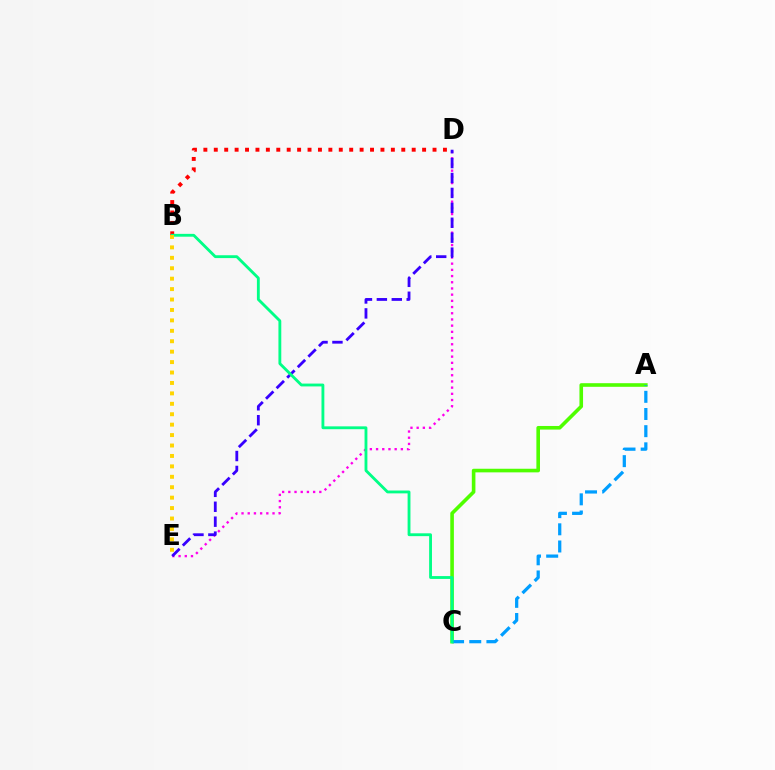{('A', 'C'): [{'color': '#4fff00', 'line_style': 'solid', 'thickness': 2.6}, {'color': '#009eff', 'line_style': 'dashed', 'thickness': 2.33}], ('B', 'D'): [{'color': '#ff0000', 'line_style': 'dotted', 'thickness': 2.83}], ('D', 'E'): [{'color': '#ff00ed', 'line_style': 'dotted', 'thickness': 1.68}, {'color': '#3700ff', 'line_style': 'dashed', 'thickness': 2.03}], ('B', 'C'): [{'color': '#00ff86', 'line_style': 'solid', 'thickness': 2.05}], ('B', 'E'): [{'color': '#ffd500', 'line_style': 'dotted', 'thickness': 2.83}]}